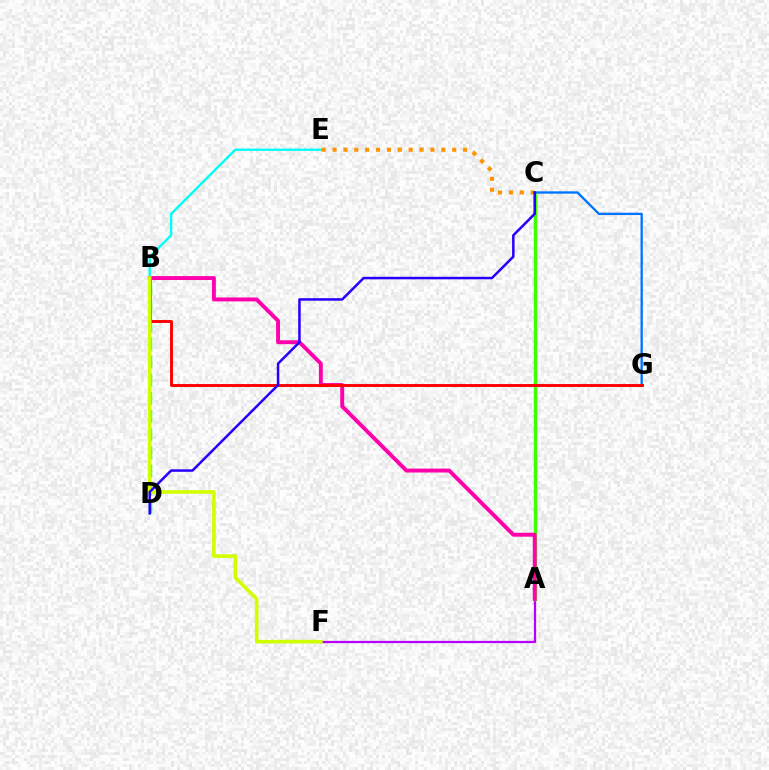{('B', 'D'): [{'color': '#00ff5c', 'line_style': 'dashed', 'thickness': 2.47}], ('B', 'E'): [{'color': '#00fff6', 'line_style': 'solid', 'thickness': 1.72}], ('A', 'F'): [{'color': '#b900ff', 'line_style': 'solid', 'thickness': 1.62}], ('A', 'C'): [{'color': '#3dff00', 'line_style': 'solid', 'thickness': 2.44}], ('C', 'E'): [{'color': '#ff9400', 'line_style': 'dotted', 'thickness': 2.95}], ('A', 'B'): [{'color': '#ff00ac', 'line_style': 'solid', 'thickness': 2.82}], ('C', 'G'): [{'color': '#0074ff', 'line_style': 'solid', 'thickness': 1.68}], ('B', 'G'): [{'color': '#ff0000', 'line_style': 'solid', 'thickness': 2.1}], ('B', 'F'): [{'color': '#d1ff00', 'line_style': 'solid', 'thickness': 2.6}], ('C', 'D'): [{'color': '#2500ff', 'line_style': 'solid', 'thickness': 1.81}]}